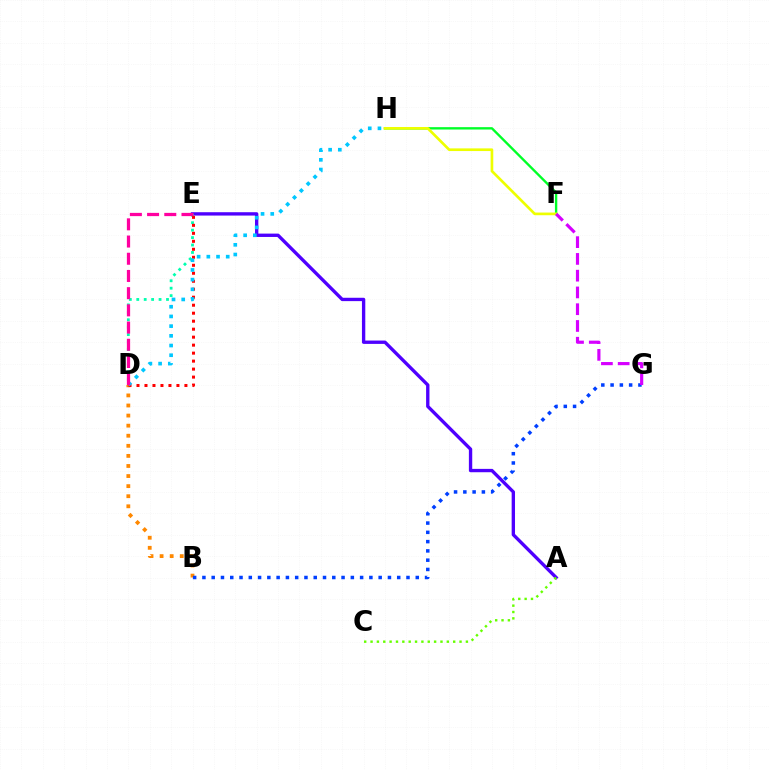{('A', 'E'): [{'color': '#4f00ff', 'line_style': 'solid', 'thickness': 2.41}], ('B', 'D'): [{'color': '#ff8800', 'line_style': 'dotted', 'thickness': 2.74}], ('D', 'E'): [{'color': '#00ffaf', 'line_style': 'dotted', 'thickness': 2.02}, {'color': '#ff0000', 'line_style': 'dotted', 'thickness': 2.17}, {'color': '#ff00a0', 'line_style': 'dashed', 'thickness': 2.34}], ('B', 'G'): [{'color': '#003fff', 'line_style': 'dotted', 'thickness': 2.52}], ('F', 'H'): [{'color': '#00ff27', 'line_style': 'solid', 'thickness': 1.7}, {'color': '#eeff00', 'line_style': 'solid', 'thickness': 1.93}], ('D', 'H'): [{'color': '#00c7ff', 'line_style': 'dotted', 'thickness': 2.64}], ('F', 'G'): [{'color': '#d600ff', 'line_style': 'dashed', 'thickness': 2.28}], ('A', 'C'): [{'color': '#66ff00', 'line_style': 'dotted', 'thickness': 1.73}]}